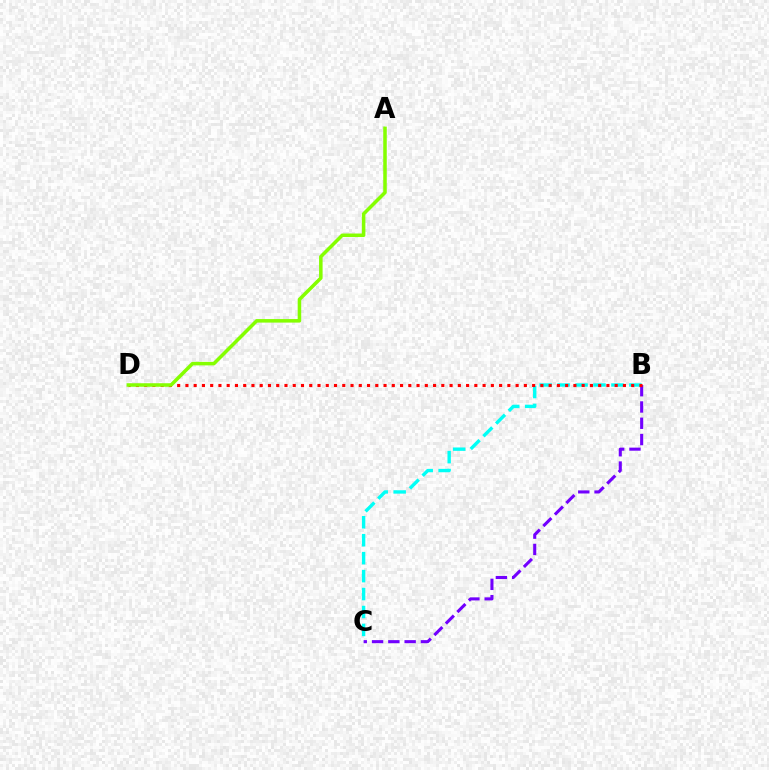{('B', 'C'): [{'color': '#7200ff', 'line_style': 'dashed', 'thickness': 2.21}, {'color': '#00fff6', 'line_style': 'dashed', 'thickness': 2.44}], ('B', 'D'): [{'color': '#ff0000', 'line_style': 'dotted', 'thickness': 2.24}], ('A', 'D'): [{'color': '#84ff00', 'line_style': 'solid', 'thickness': 2.54}]}